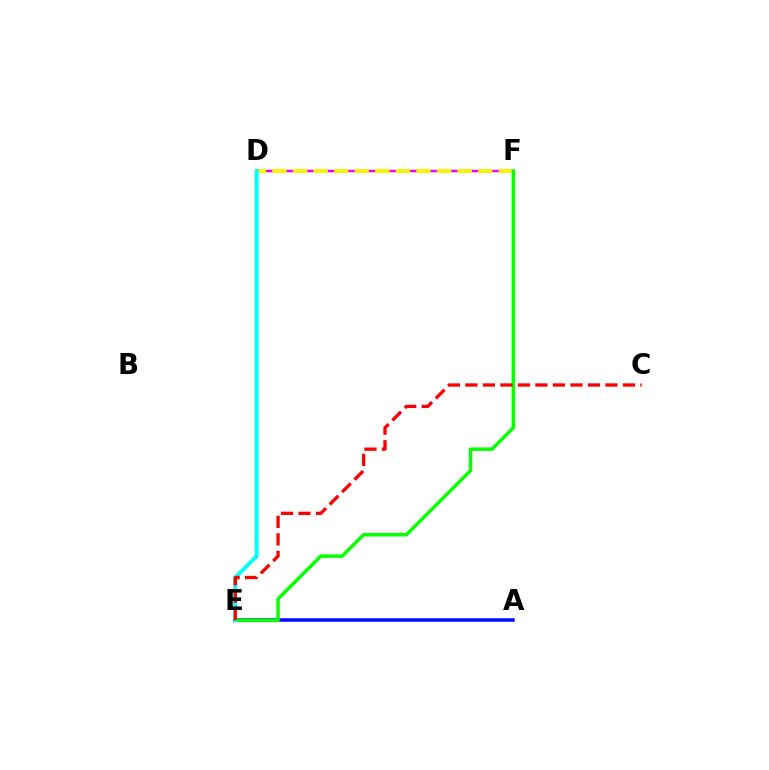{('D', 'F'): [{'color': '#ee00ff', 'line_style': 'solid', 'thickness': 1.79}, {'color': '#fcf500', 'line_style': 'dashed', 'thickness': 2.8}], ('A', 'E'): [{'color': '#0010ff', 'line_style': 'solid', 'thickness': 2.54}], ('E', 'F'): [{'color': '#08ff00', 'line_style': 'solid', 'thickness': 2.51}], ('D', 'E'): [{'color': '#00fff6', 'line_style': 'solid', 'thickness': 2.87}], ('C', 'E'): [{'color': '#ff0000', 'line_style': 'dashed', 'thickness': 2.38}]}